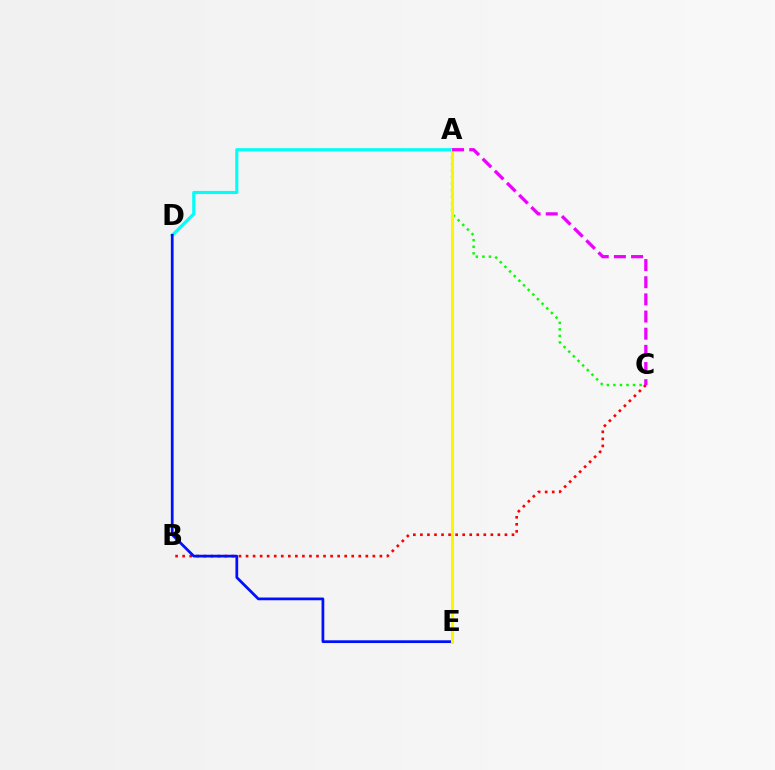{('B', 'C'): [{'color': '#ff0000', 'line_style': 'dotted', 'thickness': 1.91}], ('A', 'D'): [{'color': '#00fff6', 'line_style': 'solid', 'thickness': 2.26}], ('A', 'C'): [{'color': '#08ff00', 'line_style': 'dotted', 'thickness': 1.78}, {'color': '#ee00ff', 'line_style': 'dashed', 'thickness': 2.33}], ('D', 'E'): [{'color': '#0010ff', 'line_style': 'solid', 'thickness': 1.97}], ('A', 'E'): [{'color': '#fcf500', 'line_style': 'solid', 'thickness': 2.22}]}